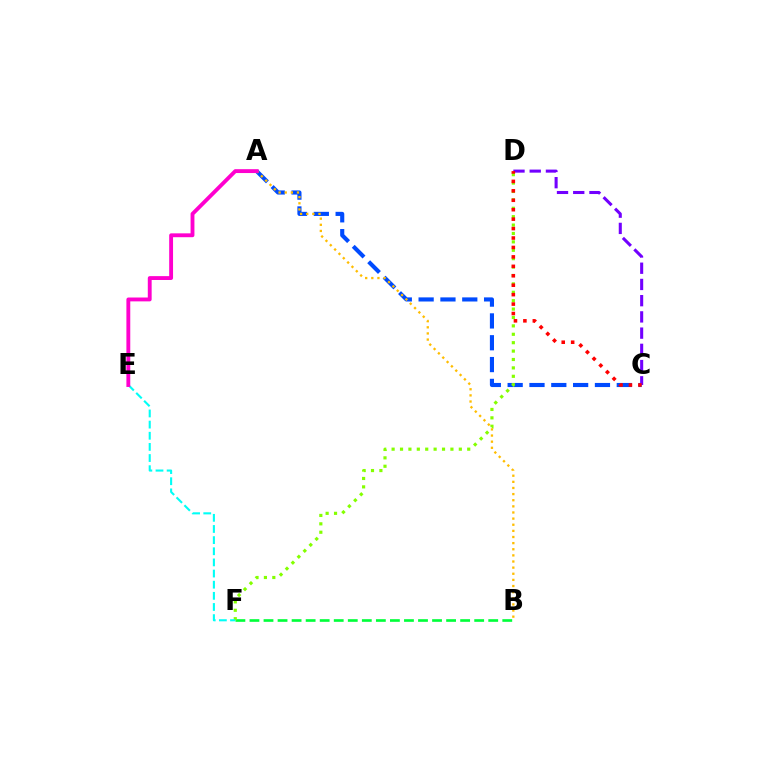{('A', 'C'): [{'color': '#004bff', 'line_style': 'dashed', 'thickness': 2.96}], ('B', 'F'): [{'color': '#00ff39', 'line_style': 'dashed', 'thickness': 1.91}], ('D', 'F'): [{'color': '#84ff00', 'line_style': 'dotted', 'thickness': 2.28}], ('E', 'F'): [{'color': '#00fff6', 'line_style': 'dashed', 'thickness': 1.51}], ('A', 'B'): [{'color': '#ffbd00', 'line_style': 'dotted', 'thickness': 1.66}], ('C', 'D'): [{'color': '#7200ff', 'line_style': 'dashed', 'thickness': 2.2}, {'color': '#ff0000', 'line_style': 'dotted', 'thickness': 2.56}], ('A', 'E'): [{'color': '#ff00cf', 'line_style': 'solid', 'thickness': 2.78}]}